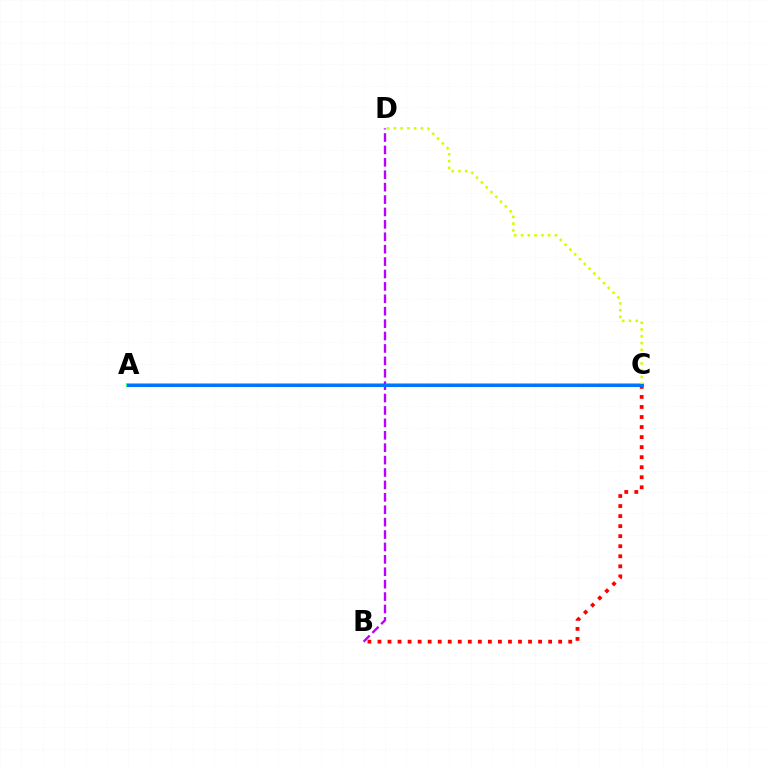{('A', 'C'): [{'color': '#00ff5c', 'line_style': 'solid', 'thickness': 2.69}, {'color': '#0074ff', 'line_style': 'solid', 'thickness': 2.14}], ('B', 'D'): [{'color': '#b900ff', 'line_style': 'dashed', 'thickness': 1.69}], ('C', 'D'): [{'color': '#d1ff00', 'line_style': 'dotted', 'thickness': 1.84}], ('B', 'C'): [{'color': '#ff0000', 'line_style': 'dotted', 'thickness': 2.73}]}